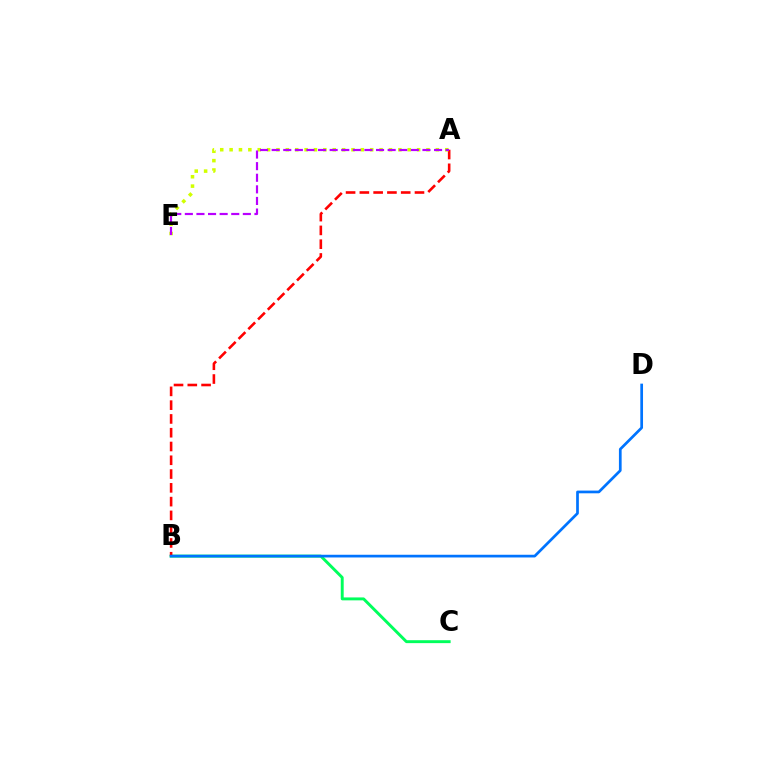{('B', 'C'): [{'color': '#00ff5c', 'line_style': 'solid', 'thickness': 2.1}], ('A', 'B'): [{'color': '#ff0000', 'line_style': 'dashed', 'thickness': 1.87}], ('A', 'E'): [{'color': '#d1ff00', 'line_style': 'dotted', 'thickness': 2.55}, {'color': '#b900ff', 'line_style': 'dashed', 'thickness': 1.58}], ('B', 'D'): [{'color': '#0074ff', 'line_style': 'solid', 'thickness': 1.95}]}